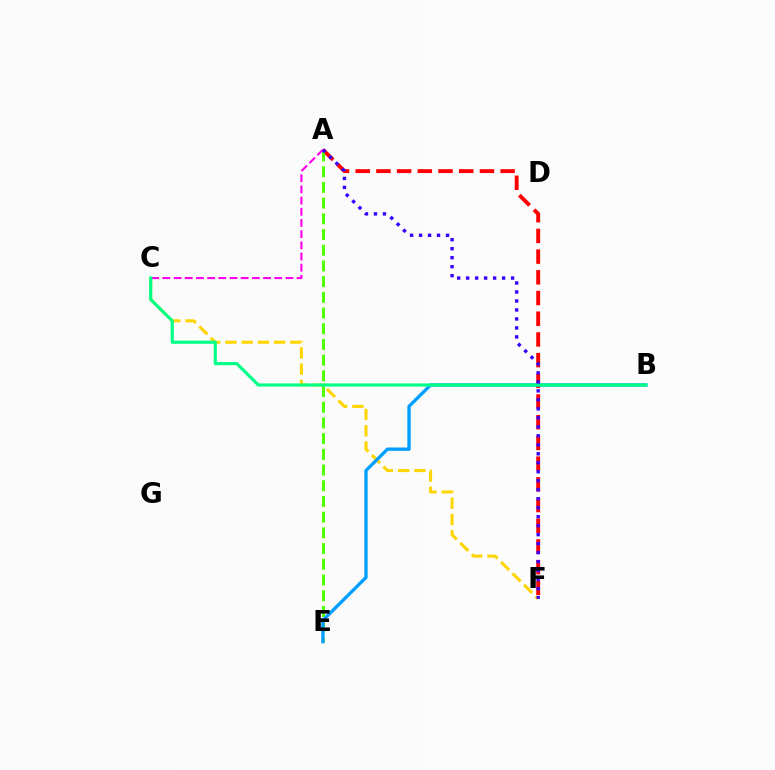{('A', 'F'): [{'color': '#ff0000', 'line_style': 'dashed', 'thickness': 2.81}, {'color': '#3700ff', 'line_style': 'dotted', 'thickness': 2.44}], ('C', 'F'): [{'color': '#ffd500', 'line_style': 'dashed', 'thickness': 2.2}], ('A', 'E'): [{'color': '#4fff00', 'line_style': 'dashed', 'thickness': 2.13}], ('B', 'E'): [{'color': '#009eff', 'line_style': 'solid', 'thickness': 2.39}], ('A', 'C'): [{'color': '#ff00ed', 'line_style': 'dashed', 'thickness': 1.52}], ('B', 'C'): [{'color': '#00ff86', 'line_style': 'solid', 'thickness': 2.26}]}